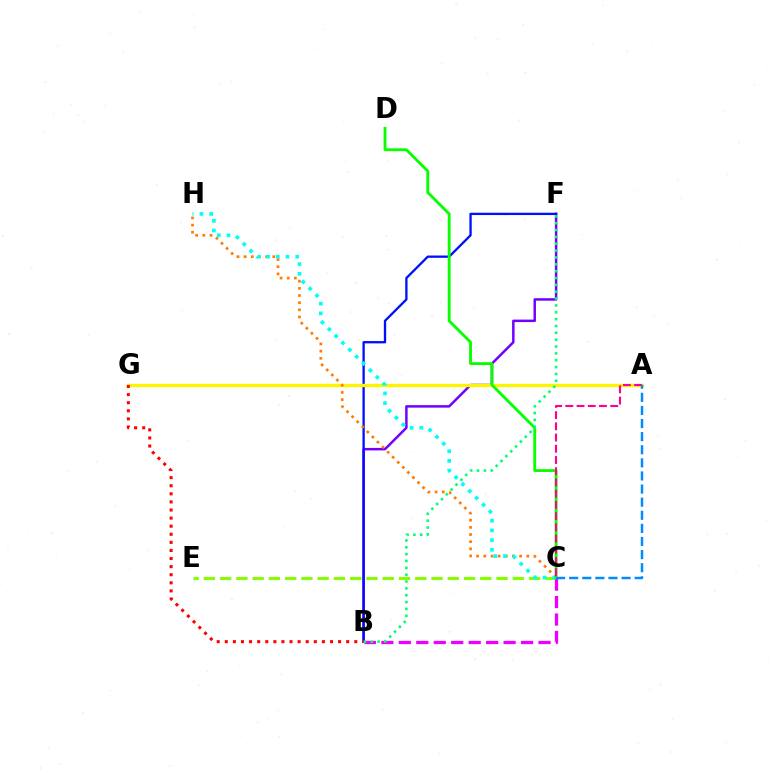{('C', 'E'): [{'color': '#84ff00', 'line_style': 'dashed', 'thickness': 2.21}], ('B', 'C'): [{'color': '#ee00ff', 'line_style': 'dashed', 'thickness': 2.37}], ('B', 'F'): [{'color': '#7200ff', 'line_style': 'solid', 'thickness': 1.79}, {'color': '#0010ff', 'line_style': 'solid', 'thickness': 1.67}, {'color': '#00ff74', 'line_style': 'dotted', 'thickness': 1.86}], ('A', 'G'): [{'color': '#fcf500', 'line_style': 'solid', 'thickness': 2.41}], ('C', 'H'): [{'color': '#ff7c00', 'line_style': 'dotted', 'thickness': 1.95}, {'color': '#00fff6', 'line_style': 'dotted', 'thickness': 2.63}], ('B', 'G'): [{'color': '#ff0000', 'line_style': 'dotted', 'thickness': 2.2}], ('C', 'D'): [{'color': '#08ff00', 'line_style': 'solid', 'thickness': 2.05}], ('A', 'C'): [{'color': '#ff0094', 'line_style': 'dashed', 'thickness': 1.52}, {'color': '#008cff', 'line_style': 'dashed', 'thickness': 1.78}]}